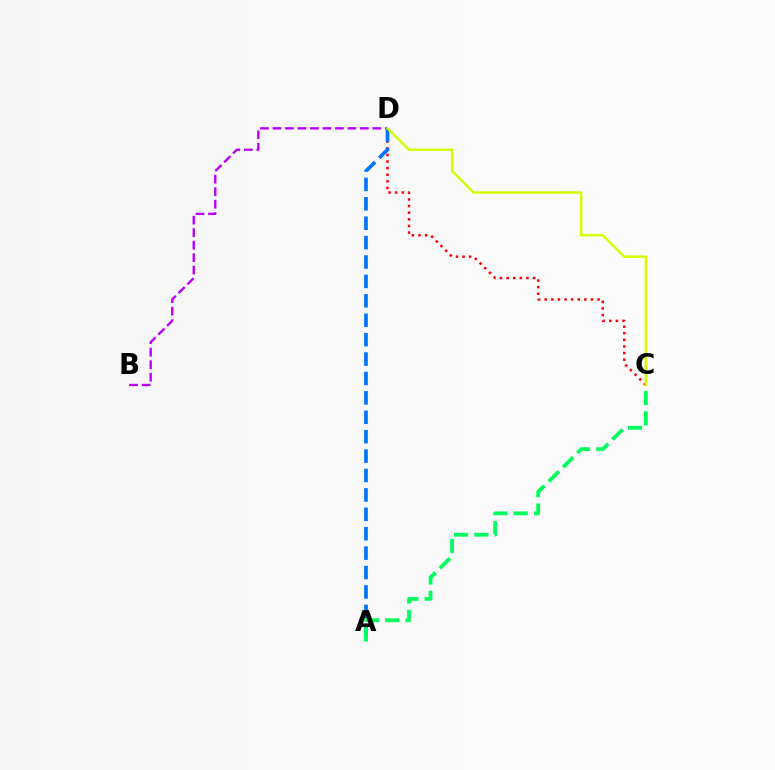{('B', 'D'): [{'color': '#b900ff', 'line_style': 'dashed', 'thickness': 1.7}], ('C', 'D'): [{'color': '#ff0000', 'line_style': 'dotted', 'thickness': 1.8}, {'color': '#d1ff00', 'line_style': 'solid', 'thickness': 1.74}], ('A', 'D'): [{'color': '#0074ff', 'line_style': 'dashed', 'thickness': 2.64}], ('A', 'C'): [{'color': '#00ff5c', 'line_style': 'dashed', 'thickness': 2.75}]}